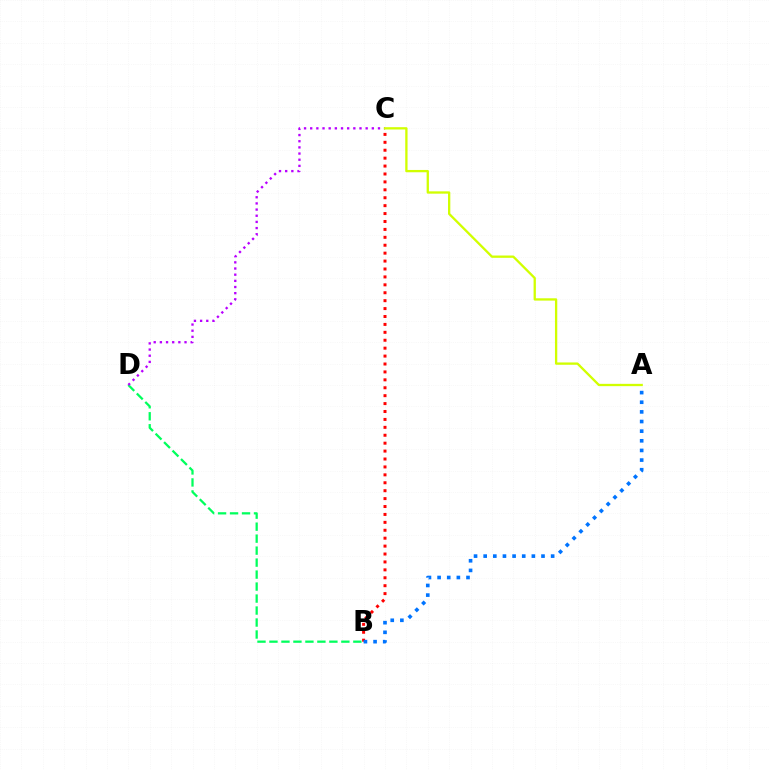{('B', 'C'): [{'color': '#ff0000', 'line_style': 'dotted', 'thickness': 2.15}], ('B', 'D'): [{'color': '#00ff5c', 'line_style': 'dashed', 'thickness': 1.63}], ('C', 'D'): [{'color': '#b900ff', 'line_style': 'dotted', 'thickness': 1.67}], ('A', 'C'): [{'color': '#d1ff00', 'line_style': 'solid', 'thickness': 1.66}], ('A', 'B'): [{'color': '#0074ff', 'line_style': 'dotted', 'thickness': 2.62}]}